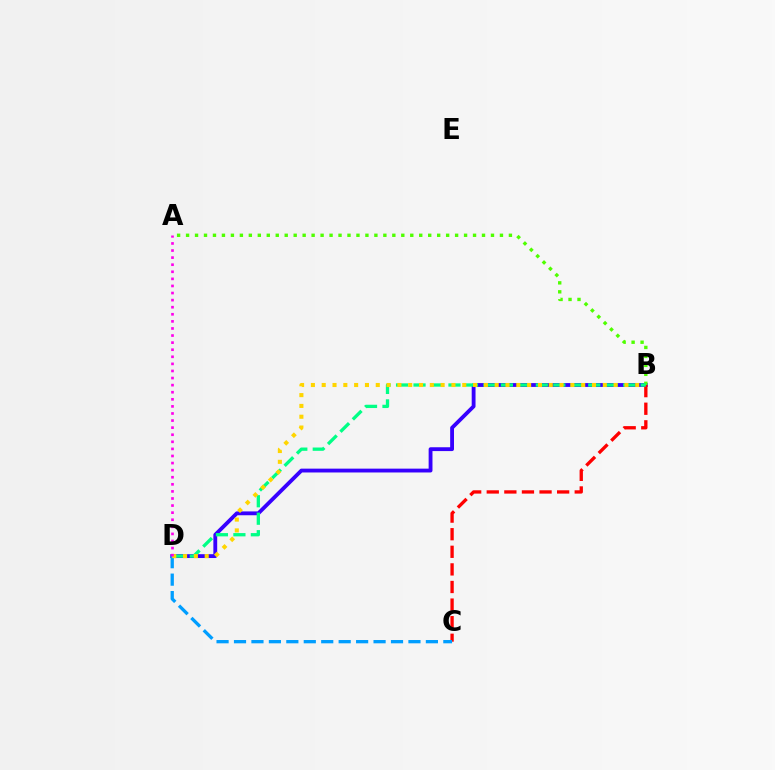{('B', 'D'): [{'color': '#3700ff', 'line_style': 'solid', 'thickness': 2.76}, {'color': '#00ff86', 'line_style': 'dashed', 'thickness': 2.37}, {'color': '#ffd500', 'line_style': 'dotted', 'thickness': 2.94}], ('B', 'C'): [{'color': '#ff0000', 'line_style': 'dashed', 'thickness': 2.39}], ('A', 'B'): [{'color': '#4fff00', 'line_style': 'dotted', 'thickness': 2.44}], ('C', 'D'): [{'color': '#009eff', 'line_style': 'dashed', 'thickness': 2.37}], ('A', 'D'): [{'color': '#ff00ed', 'line_style': 'dotted', 'thickness': 1.92}]}